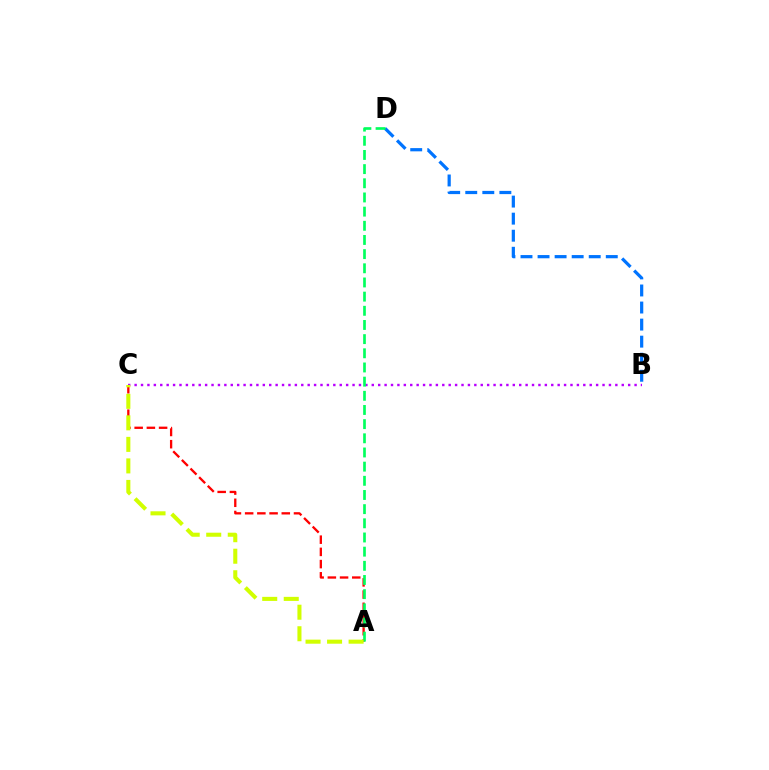{('B', 'C'): [{'color': '#b900ff', 'line_style': 'dotted', 'thickness': 1.74}], ('A', 'C'): [{'color': '#ff0000', 'line_style': 'dashed', 'thickness': 1.66}, {'color': '#d1ff00', 'line_style': 'dashed', 'thickness': 2.92}], ('B', 'D'): [{'color': '#0074ff', 'line_style': 'dashed', 'thickness': 2.32}], ('A', 'D'): [{'color': '#00ff5c', 'line_style': 'dashed', 'thickness': 1.92}]}